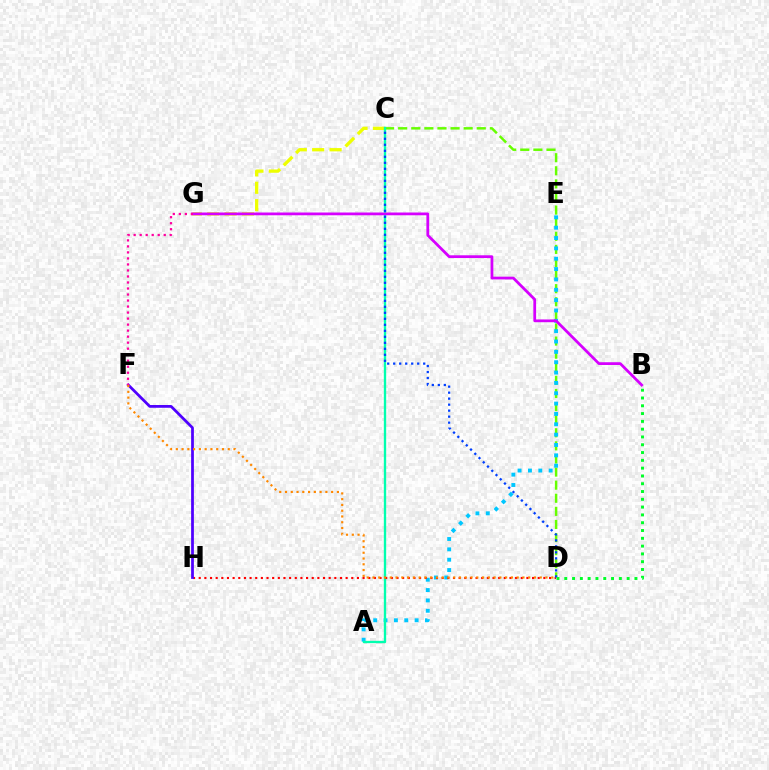{('C', 'G'): [{'color': '#eeff00', 'line_style': 'dashed', 'thickness': 2.36}], ('C', 'D'): [{'color': '#66ff00', 'line_style': 'dashed', 'thickness': 1.78}, {'color': '#003fff', 'line_style': 'dotted', 'thickness': 1.63}], ('A', 'E'): [{'color': '#00c7ff', 'line_style': 'dotted', 'thickness': 2.81}], ('A', 'C'): [{'color': '#00ffaf', 'line_style': 'solid', 'thickness': 1.69}], ('D', 'H'): [{'color': '#ff0000', 'line_style': 'dotted', 'thickness': 1.54}], ('B', 'G'): [{'color': '#d600ff', 'line_style': 'solid', 'thickness': 1.99}], ('B', 'D'): [{'color': '#00ff27', 'line_style': 'dotted', 'thickness': 2.12}], ('F', 'H'): [{'color': '#4f00ff', 'line_style': 'solid', 'thickness': 1.98}], ('D', 'F'): [{'color': '#ff8800', 'line_style': 'dotted', 'thickness': 1.57}], ('F', 'G'): [{'color': '#ff00a0', 'line_style': 'dotted', 'thickness': 1.63}]}